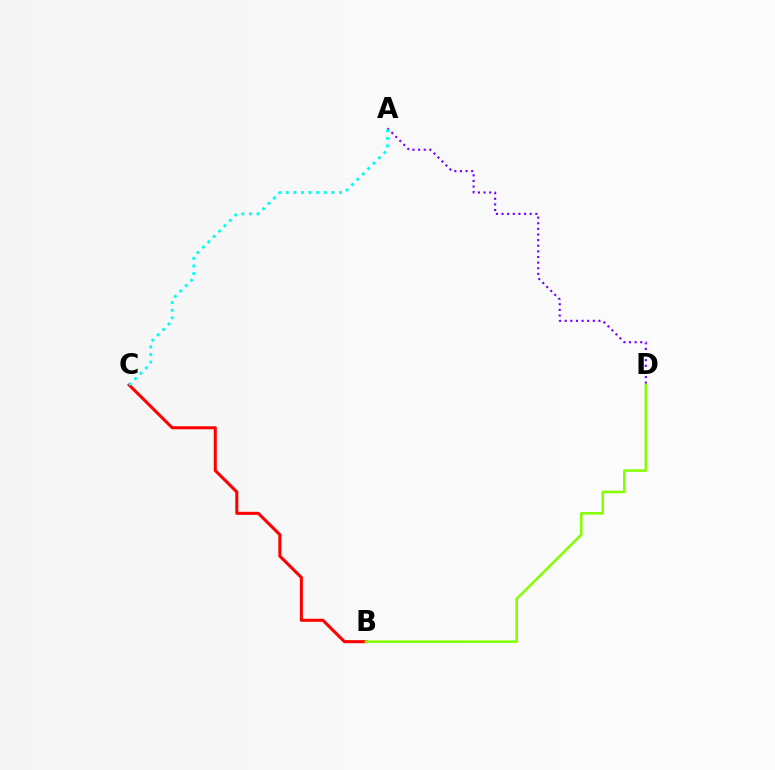{('A', 'D'): [{'color': '#7200ff', 'line_style': 'dotted', 'thickness': 1.53}], ('B', 'C'): [{'color': '#ff0000', 'line_style': 'solid', 'thickness': 2.2}], ('B', 'D'): [{'color': '#84ff00', 'line_style': 'solid', 'thickness': 1.82}], ('A', 'C'): [{'color': '#00fff6', 'line_style': 'dotted', 'thickness': 2.07}]}